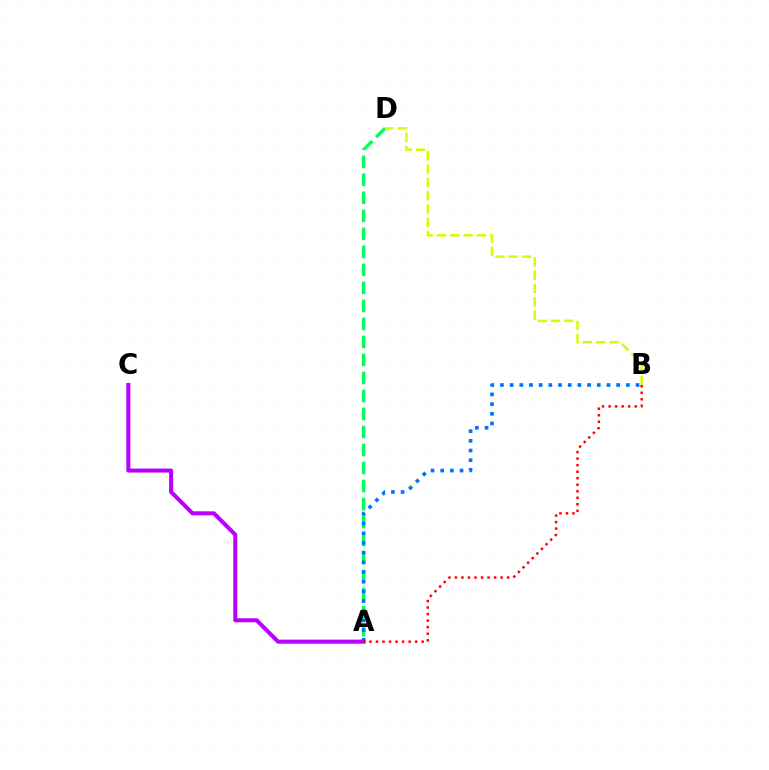{('A', 'D'): [{'color': '#00ff5c', 'line_style': 'dashed', 'thickness': 2.45}], ('A', 'B'): [{'color': '#0074ff', 'line_style': 'dotted', 'thickness': 2.63}, {'color': '#ff0000', 'line_style': 'dotted', 'thickness': 1.77}], ('A', 'C'): [{'color': '#b900ff', 'line_style': 'solid', 'thickness': 2.91}], ('B', 'D'): [{'color': '#d1ff00', 'line_style': 'dashed', 'thickness': 1.81}]}